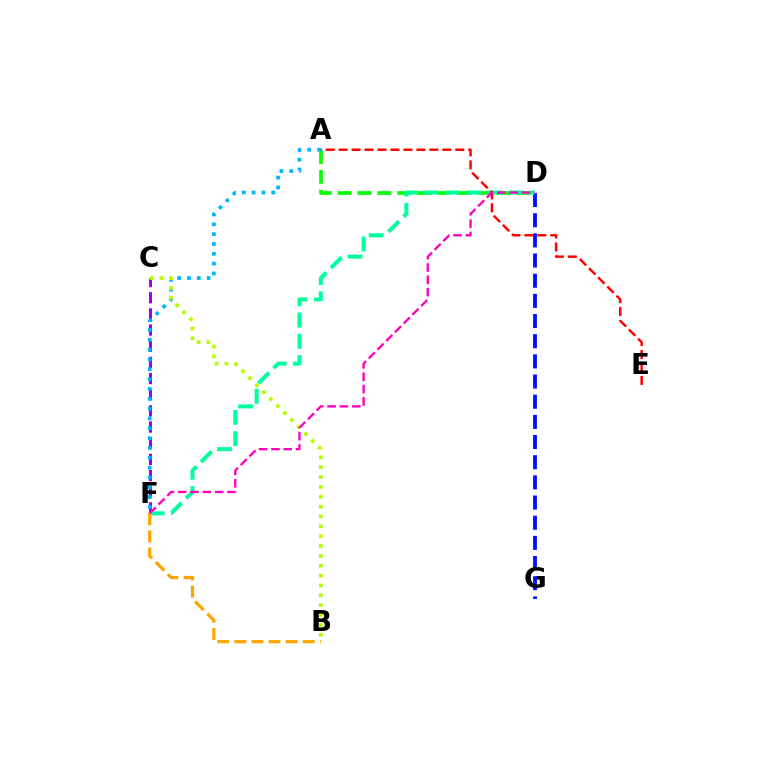{('A', 'D'): [{'color': '#08ff00', 'line_style': 'dashed', 'thickness': 2.7}], ('C', 'F'): [{'color': '#9b00ff', 'line_style': 'dashed', 'thickness': 2.2}], ('D', 'G'): [{'color': '#0010ff', 'line_style': 'dashed', 'thickness': 2.74}], ('A', 'F'): [{'color': '#00b5ff', 'line_style': 'dotted', 'thickness': 2.67}], ('D', 'F'): [{'color': '#00ff9d', 'line_style': 'dashed', 'thickness': 2.89}, {'color': '#ff00bd', 'line_style': 'dashed', 'thickness': 1.68}], ('A', 'E'): [{'color': '#ff0000', 'line_style': 'dashed', 'thickness': 1.76}], ('B', 'C'): [{'color': '#b3ff00', 'line_style': 'dotted', 'thickness': 2.68}], ('B', 'F'): [{'color': '#ffa500', 'line_style': 'dashed', 'thickness': 2.32}]}